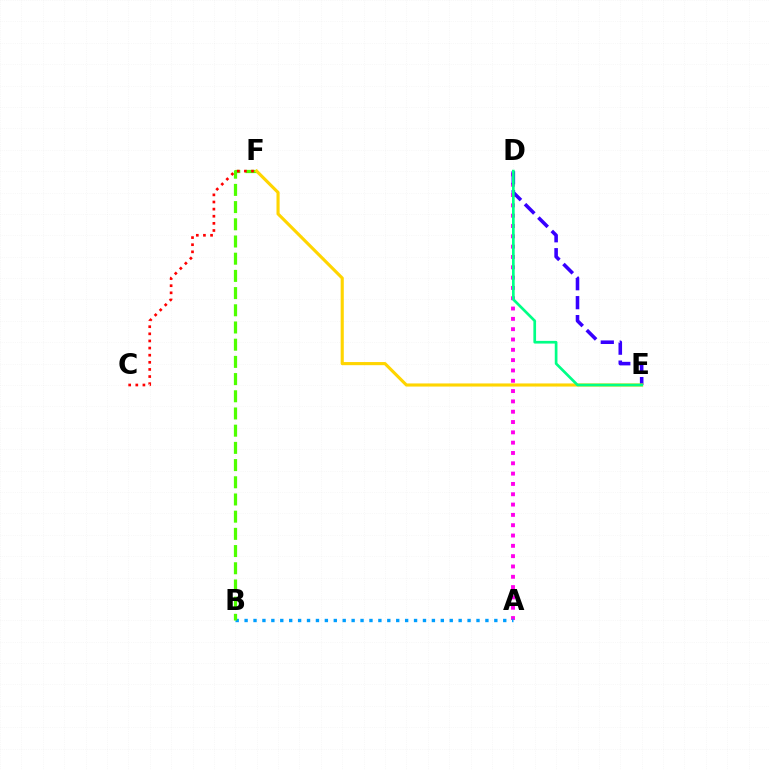{('A', 'D'): [{'color': '#ff00ed', 'line_style': 'dotted', 'thickness': 2.8}], ('D', 'E'): [{'color': '#3700ff', 'line_style': 'dashed', 'thickness': 2.57}, {'color': '#00ff86', 'line_style': 'solid', 'thickness': 1.94}], ('A', 'B'): [{'color': '#009eff', 'line_style': 'dotted', 'thickness': 2.42}], ('B', 'F'): [{'color': '#4fff00', 'line_style': 'dashed', 'thickness': 2.34}], ('C', 'F'): [{'color': '#ff0000', 'line_style': 'dotted', 'thickness': 1.94}], ('E', 'F'): [{'color': '#ffd500', 'line_style': 'solid', 'thickness': 2.25}]}